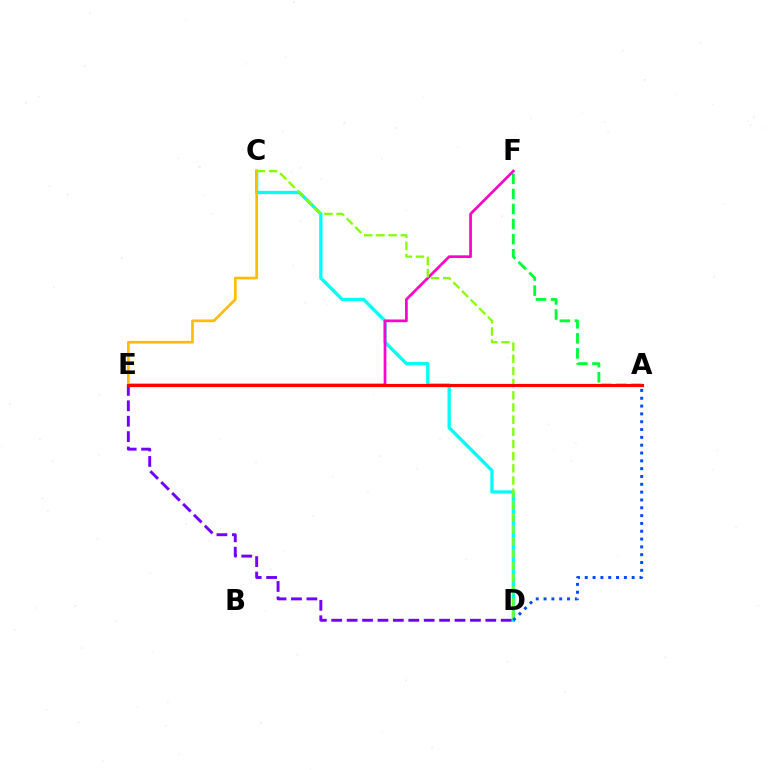{('A', 'F'): [{'color': '#00ff39', 'line_style': 'dashed', 'thickness': 2.05}], ('C', 'D'): [{'color': '#00fff6', 'line_style': 'solid', 'thickness': 2.36}, {'color': '#84ff00', 'line_style': 'dashed', 'thickness': 1.65}], ('E', 'F'): [{'color': '#ff00cf', 'line_style': 'solid', 'thickness': 1.95}], ('A', 'D'): [{'color': '#004bff', 'line_style': 'dotted', 'thickness': 2.13}], ('C', 'E'): [{'color': '#ffbd00', 'line_style': 'solid', 'thickness': 1.94}], ('D', 'E'): [{'color': '#7200ff', 'line_style': 'dashed', 'thickness': 2.09}], ('A', 'E'): [{'color': '#ff0000', 'line_style': 'solid', 'thickness': 2.28}]}